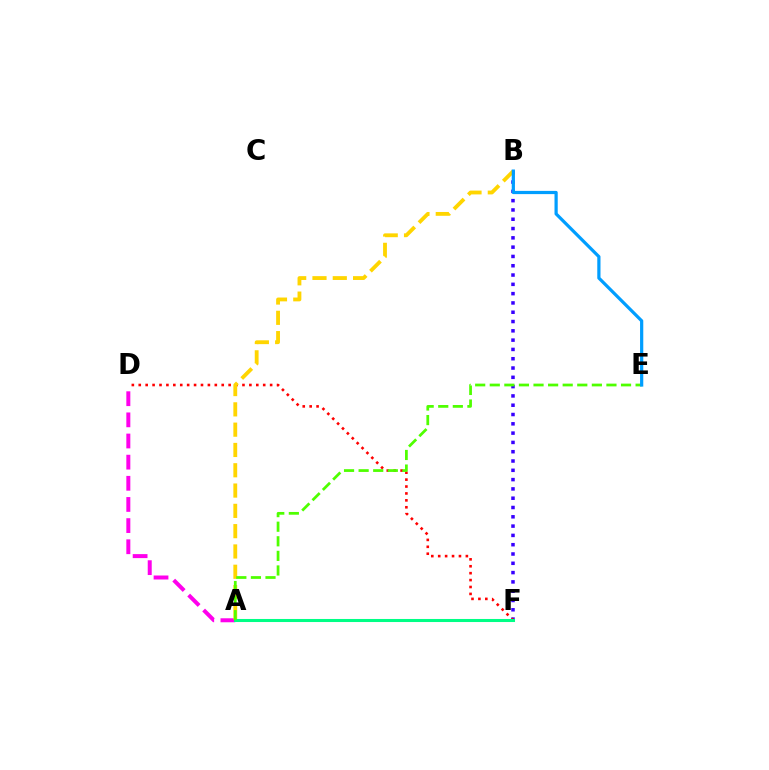{('B', 'F'): [{'color': '#3700ff', 'line_style': 'dotted', 'thickness': 2.53}], ('D', 'F'): [{'color': '#ff0000', 'line_style': 'dotted', 'thickness': 1.88}], ('A', 'D'): [{'color': '#ff00ed', 'line_style': 'dashed', 'thickness': 2.87}], ('A', 'B'): [{'color': '#ffd500', 'line_style': 'dashed', 'thickness': 2.76}], ('A', 'F'): [{'color': '#00ff86', 'line_style': 'solid', 'thickness': 2.2}], ('A', 'E'): [{'color': '#4fff00', 'line_style': 'dashed', 'thickness': 1.98}], ('B', 'E'): [{'color': '#009eff', 'line_style': 'solid', 'thickness': 2.32}]}